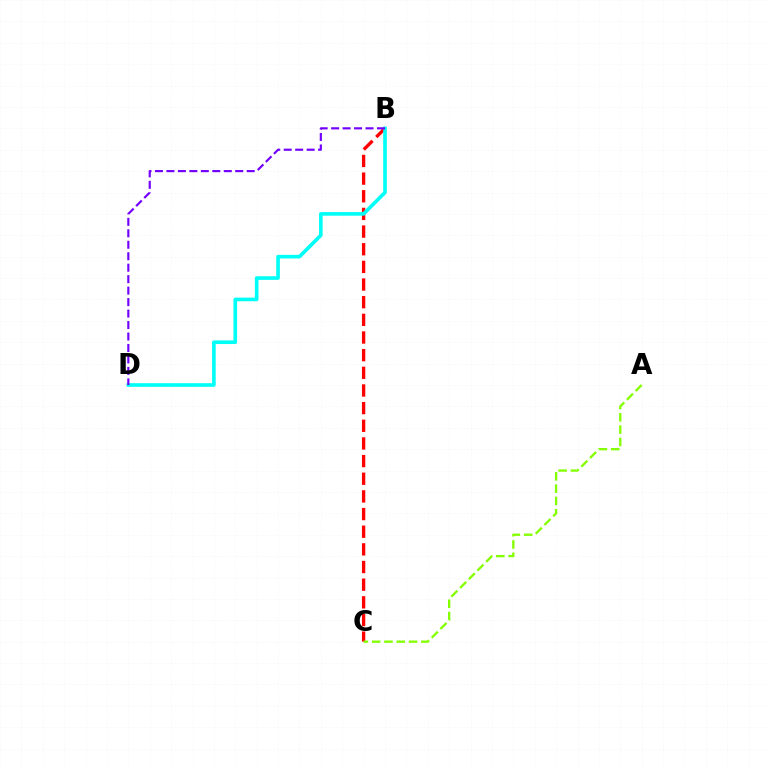{('B', 'C'): [{'color': '#ff0000', 'line_style': 'dashed', 'thickness': 2.4}], ('A', 'C'): [{'color': '#84ff00', 'line_style': 'dashed', 'thickness': 1.67}], ('B', 'D'): [{'color': '#00fff6', 'line_style': 'solid', 'thickness': 2.61}, {'color': '#7200ff', 'line_style': 'dashed', 'thickness': 1.56}]}